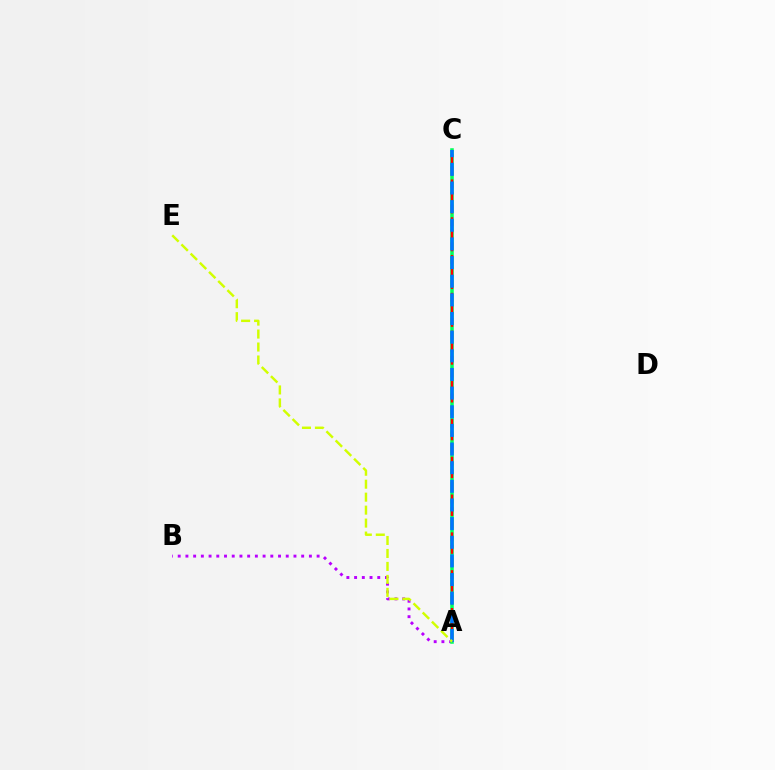{('A', 'B'): [{'color': '#b900ff', 'line_style': 'dotted', 'thickness': 2.1}], ('A', 'C'): [{'color': '#00ff5c', 'line_style': 'solid', 'thickness': 2.56}, {'color': '#ff0000', 'line_style': 'dashed', 'thickness': 1.71}, {'color': '#0074ff', 'line_style': 'dashed', 'thickness': 2.53}], ('A', 'E'): [{'color': '#d1ff00', 'line_style': 'dashed', 'thickness': 1.76}]}